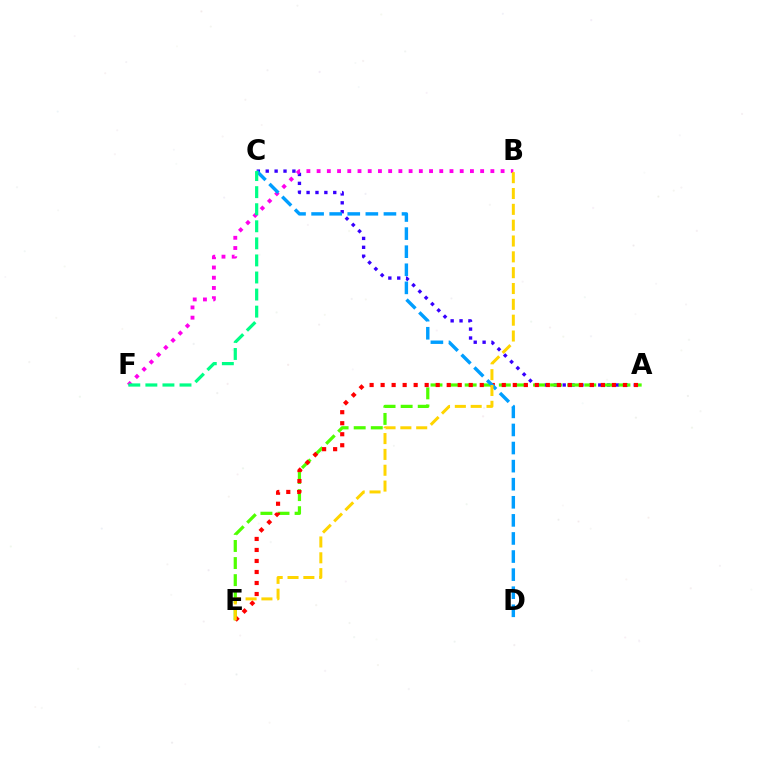{('A', 'C'): [{'color': '#3700ff', 'line_style': 'dotted', 'thickness': 2.42}], ('A', 'E'): [{'color': '#4fff00', 'line_style': 'dashed', 'thickness': 2.32}, {'color': '#ff0000', 'line_style': 'dotted', 'thickness': 2.99}], ('B', 'F'): [{'color': '#ff00ed', 'line_style': 'dotted', 'thickness': 2.78}], ('C', 'D'): [{'color': '#009eff', 'line_style': 'dashed', 'thickness': 2.46}], ('C', 'F'): [{'color': '#00ff86', 'line_style': 'dashed', 'thickness': 2.32}], ('B', 'E'): [{'color': '#ffd500', 'line_style': 'dashed', 'thickness': 2.15}]}